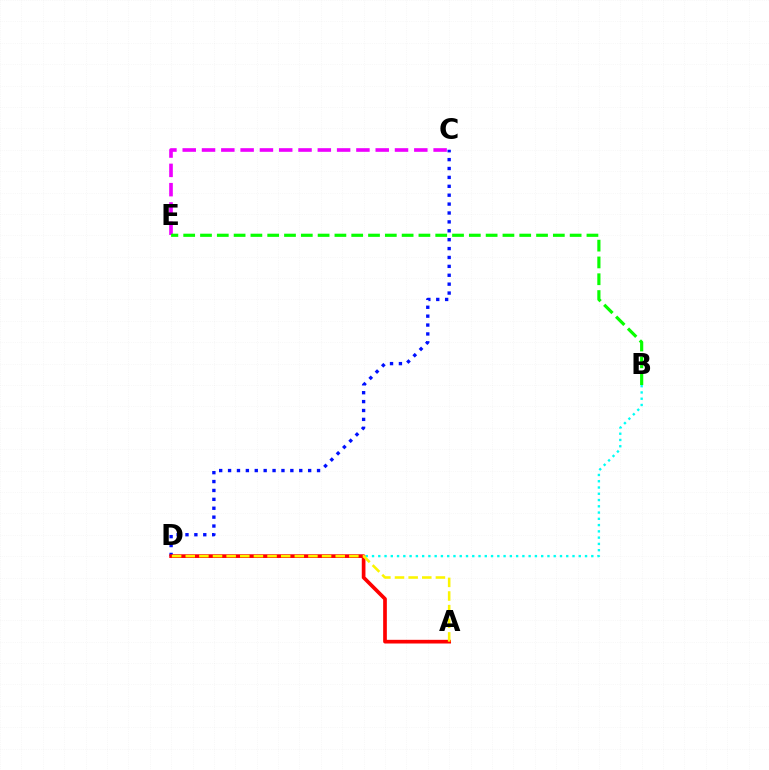{('B', 'D'): [{'color': '#00fff6', 'line_style': 'dotted', 'thickness': 1.7}], ('C', 'D'): [{'color': '#0010ff', 'line_style': 'dotted', 'thickness': 2.42}], ('A', 'D'): [{'color': '#ff0000', 'line_style': 'solid', 'thickness': 2.65}, {'color': '#fcf500', 'line_style': 'dashed', 'thickness': 1.85}], ('C', 'E'): [{'color': '#ee00ff', 'line_style': 'dashed', 'thickness': 2.62}], ('B', 'E'): [{'color': '#08ff00', 'line_style': 'dashed', 'thickness': 2.28}]}